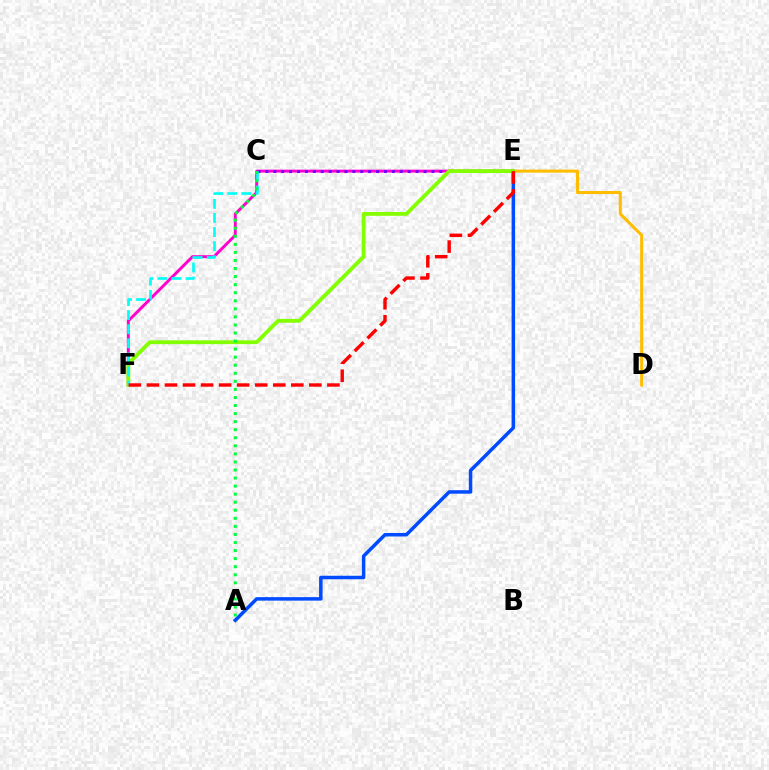{('A', 'E'): [{'color': '#004bff', 'line_style': 'solid', 'thickness': 2.52}], ('D', 'E'): [{'color': '#ffbd00', 'line_style': 'solid', 'thickness': 2.19}], ('E', 'F'): [{'color': '#ff00cf', 'line_style': 'solid', 'thickness': 2.11}, {'color': '#84ff00', 'line_style': 'solid', 'thickness': 2.75}, {'color': '#ff0000', 'line_style': 'dashed', 'thickness': 2.45}], ('C', 'E'): [{'color': '#7200ff', 'line_style': 'dotted', 'thickness': 2.15}], ('C', 'F'): [{'color': '#00fff6', 'line_style': 'dashed', 'thickness': 1.91}], ('A', 'C'): [{'color': '#00ff39', 'line_style': 'dotted', 'thickness': 2.19}]}